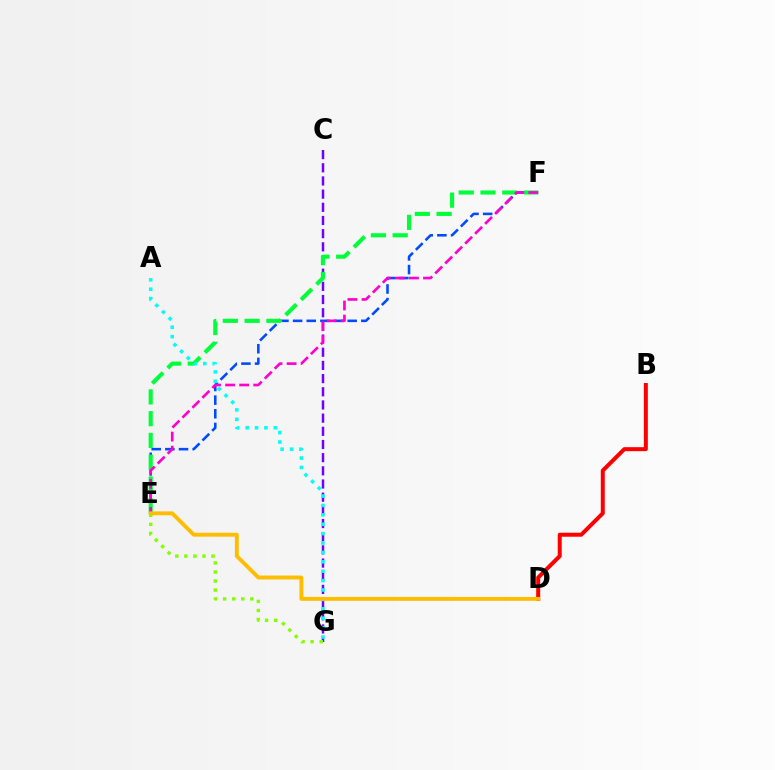{('B', 'D'): [{'color': '#ff0000', 'line_style': 'solid', 'thickness': 2.88}], ('C', 'G'): [{'color': '#7200ff', 'line_style': 'dashed', 'thickness': 1.79}], ('E', 'G'): [{'color': '#84ff00', 'line_style': 'dotted', 'thickness': 2.46}], ('E', 'F'): [{'color': '#004bff', 'line_style': 'dashed', 'thickness': 1.85}, {'color': '#00ff39', 'line_style': 'dashed', 'thickness': 2.96}, {'color': '#ff00cf', 'line_style': 'dashed', 'thickness': 1.91}], ('A', 'G'): [{'color': '#00fff6', 'line_style': 'dotted', 'thickness': 2.55}], ('D', 'E'): [{'color': '#ffbd00', 'line_style': 'solid', 'thickness': 2.81}]}